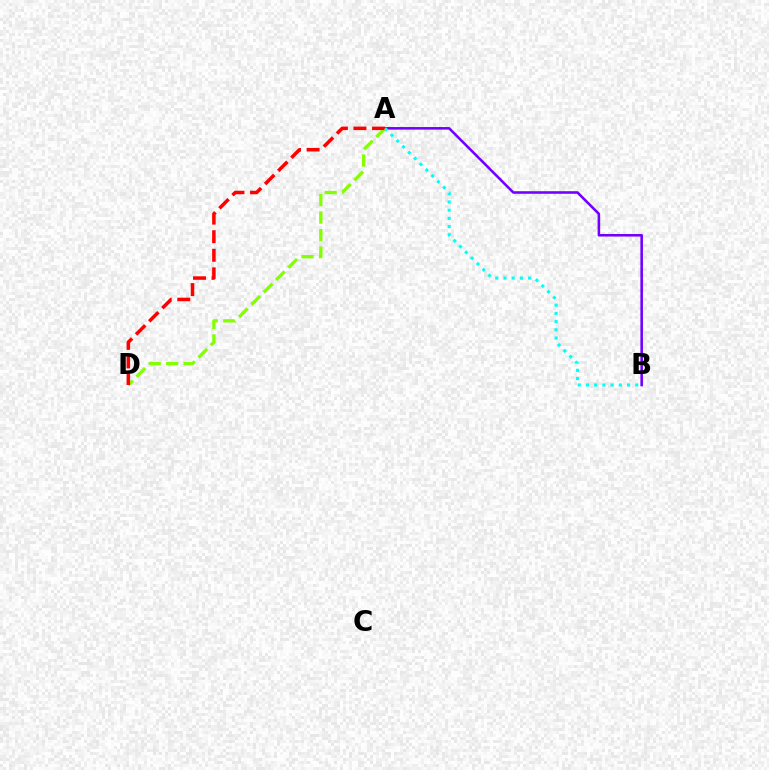{('A', 'B'): [{'color': '#7200ff', 'line_style': 'solid', 'thickness': 1.85}, {'color': '#00fff6', 'line_style': 'dotted', 'thickness': 2.23}], ('A', 'D'): [{'color': '#84ff00', 'line_style': 'dashed', 'thickness': 2.37}, {'color': '#ff0000', 'line_style': 'dashed', 'thickness': 2.52}]}